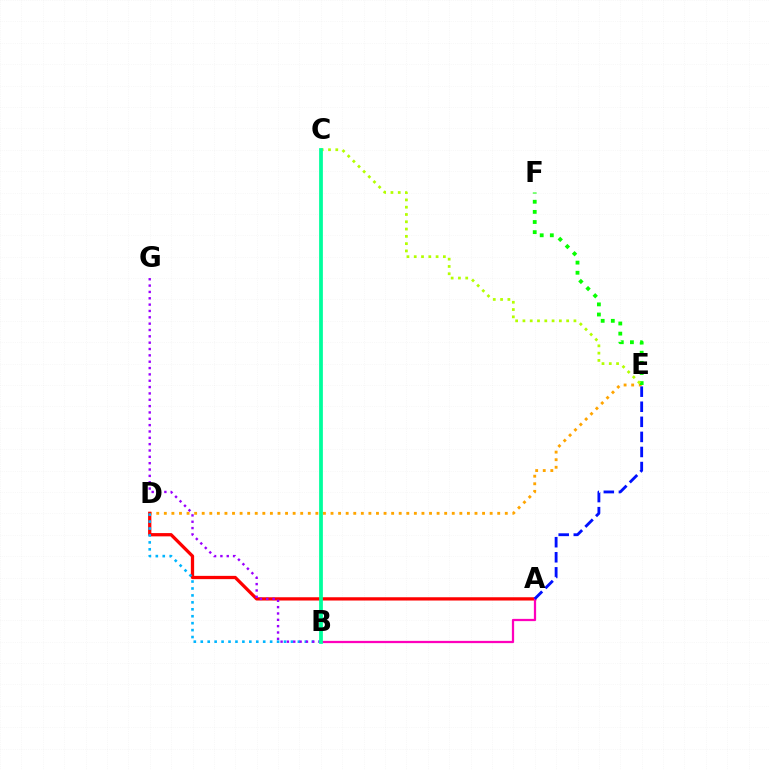{('D', 'E'): [{'color': '#ffa500', 'line_style': 'dotted', 'thickness': 2.06}], ('E', 'F'): [{'color': '#08ff00', 'line_style': 'dotted', 'thickness': 2.75}], ('C', 'E'): [{'color': '#b3ff00', 'line_style': 'dotted', 'thickness': 1.98}], ('A', 'D'): [{'color': '#ff0000', 'line_style': 'solid', 'thickness': 2.36}], ('B', 'D'): [{'color': '#00b5ff', 'line_style': 'dotted', 'thickness': 1.89}], ('A', 'B'): [{'color': '#ff00bd', 'line_style': 'solid', 'thickness': 1.62}], ('B', 'G'): [{'color': '#9b00ff', 'line_style': 'dotted', 'thickness': 1.72}], ('B', 'C'): [{'color': '#00ff9d', 'line_style': 'solid', 'thickness': 2.71}], ('A', 'E'): [{'color': '#0010ff', 'line_style': 'dashed', 'thickness': 2.05}]}